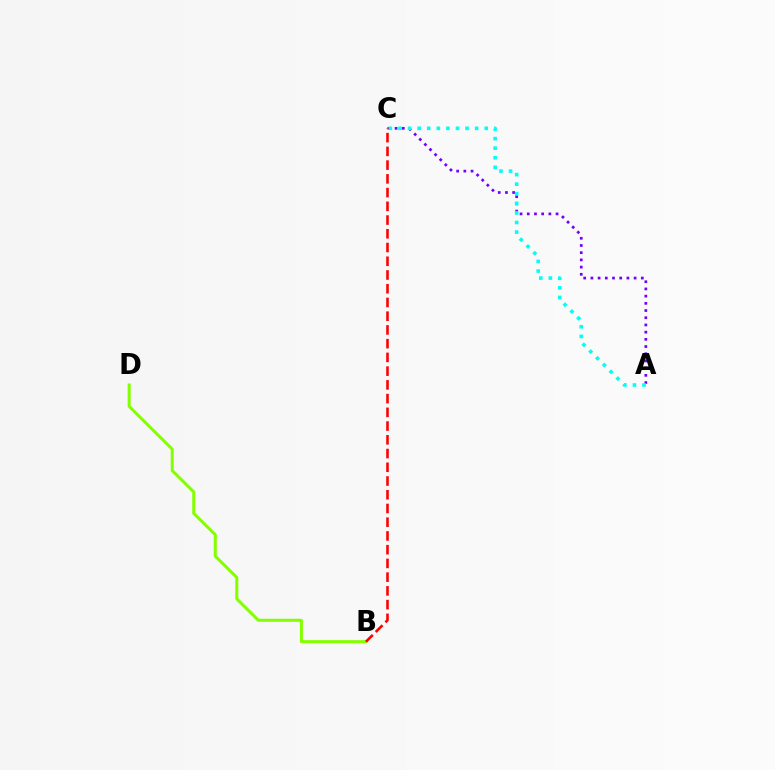{('B', 'D'): [{'color': '#84ff00', 'line_style': 'solid', 'thickness': 2.18}], ('A', 'C'): [{'color': '#7200ff', 'line_style': 'dotted', 'thickness': 1.96}, {'color': '#00fff6', 'line_style': 'dotted', 'thickness': 2.6}], ('B', 'C'): [{'color': '#ff0000', 'line_style': 'dashed', 'thickness': 1.87}]}